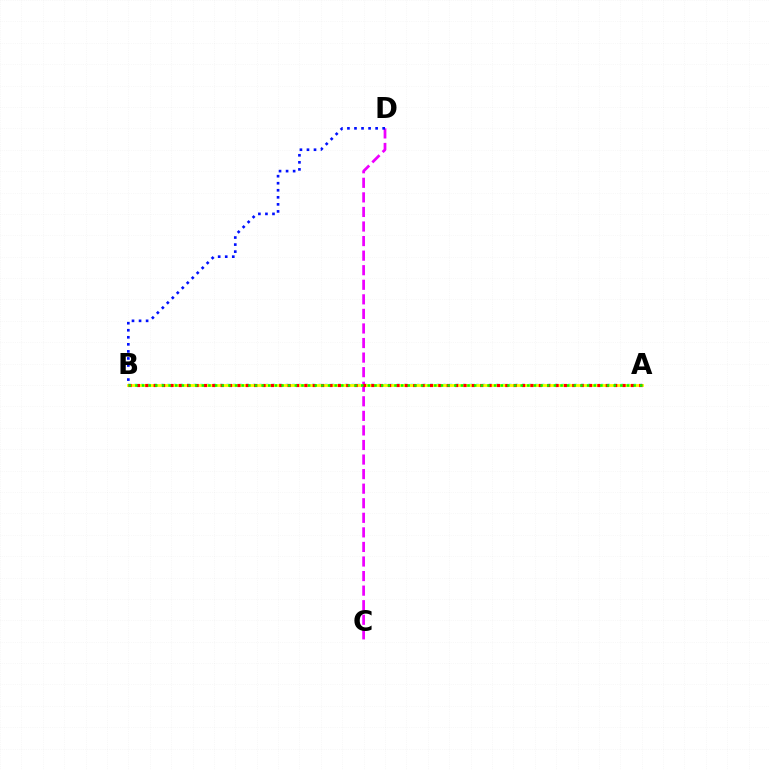{('A', 'B'): [{'color': '#00fff6', 'line_style': 'dotted', 'thickness': 1.78}, {'color': '#fcf500', 'line_style': 'solid', 'thickness': 2.04}, {'color': '#ff0000', 'line_style': 'dotted', 'thickness': 2.27}, {'color': '#08ff00', 'line_style': 'dotted', 'thickness': 1.8}], ('C', 'D'): [{'color': '#ee00ff', 'line_style': 'dashed', 'thickness': 1.98}], ('B', 'D'): [{'color': '#0010ff', 'line_style': 'dotted', 'thickness': 1.91}]}